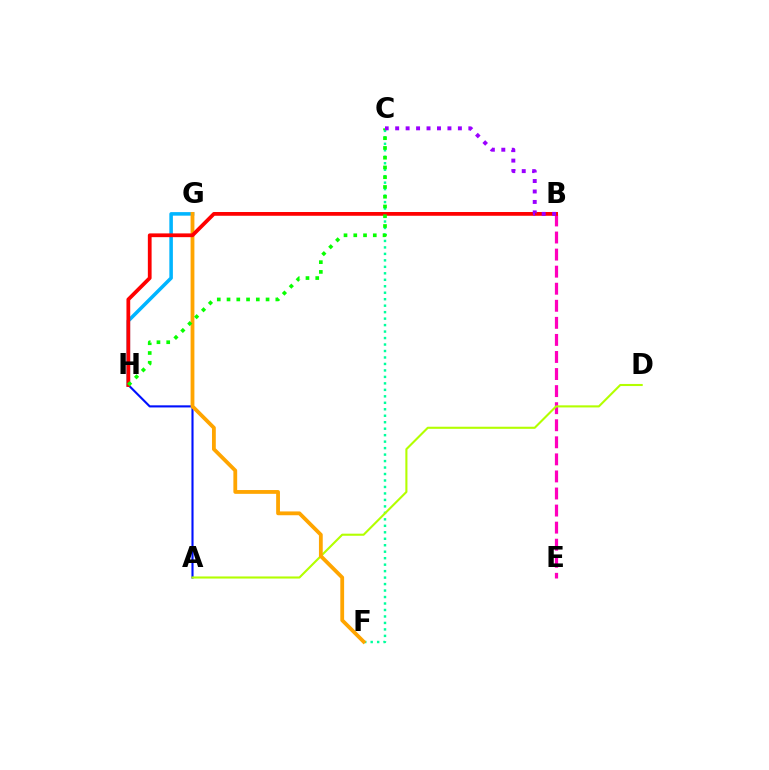{('G', 'H'): [{'color': '#00b5ff', 'line_style': 'solid', 'thickness': 2.55}], ('B', 'E'): [{'color': '#ff00bd', 'line_style': 'dashed', 'thickness': 2.32}], ('A', 'H'): [{'color': '#0010ff', 'line_style': 'solid', 'thickness': 1.52}], ('C', 'F'): [{'color': '#00ff9d', 'line_style': 'dotted', 'thickness': 1.76}], ('A', 'D'): [{'color': '#b3ff00', 'line_style': 'solid', 'thickness': 1.51}], ('F', 'G'): [{'color': '#ffa500', 'line_style': 'solid', 'thickness': 2.74}], ('B', 'H'): [{'color': '#ff0000', 'line_style': 'solid', 'thickness': 2.71}], ('C', 'H'): [{'color': '#08ff00', 'line_style': 'dotted', 'thickness': 2.65}], ('B', 'C'): [{'color': '#9b00ff', 'line_style': 'dotted', 'thickness': 2.84}]}